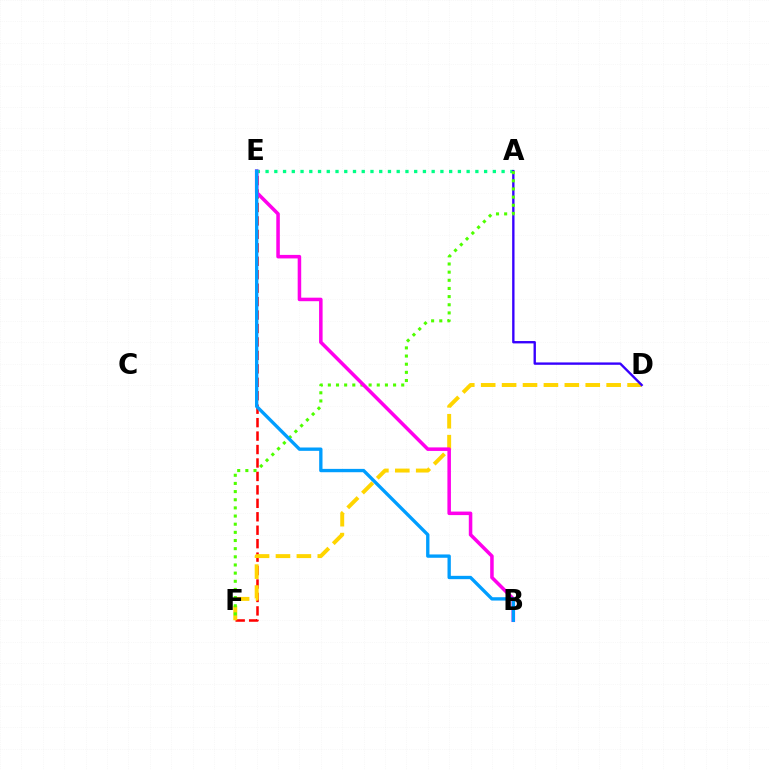{('E', 'F'): [{'color': '#ff0000', 'line_style': 'dashed', 'thickness': 1.83}], ('A', 'E'): [{'color': '#00ff86', 'line_style': 'dotted', 'thickness': 2.38}], ('D', 'F'): [{'color': '#ffd500', 'line_style': 'dashed', 'thickness': 2.84}], ('A', 'D'): [{'color': '#3700ff', 'line_style': 'solid', 'thickness': 1.7}], ('A', 'F'): [{'color': '#4fff00', 'line_style': 'dotted', 'thickness': 2.22}], ('B', 'E'): [{'color': '#ff00ed', 'line_style': 'solid', 'thickness': 2.54}, {'color': '#009eff', 'line_style': 'solid', 'thickness': 2.4}]}